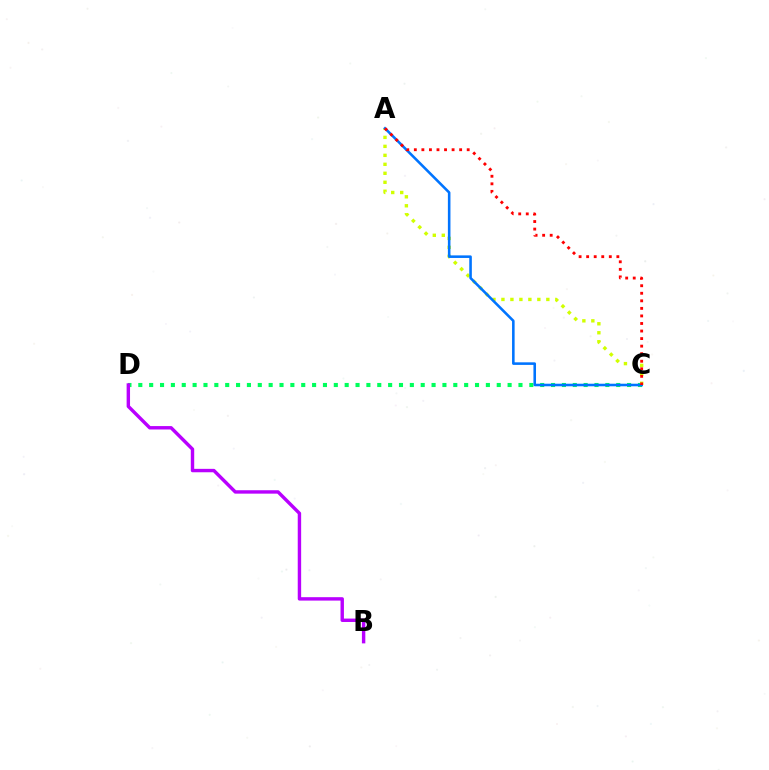{('C', 'D'): [{'color': '#00ff5c', 'line_style': 'dotted', 'thickness': 2.95}], ('A', 'C'): [{'color': '#d1ff00', 'line_style': 'dotted', 'thickness': 2.44}, {'color': '#0074ff', 'line_style': 'solid', 'thickness': 1.85}, {'color': '#ff0000', 'line_style': 'dotted', 'thickness': 2.05}], ('B', 'D'): [{'color': '#b900ff', 'line_style': 'solid', 'thickness': 2.46}]}